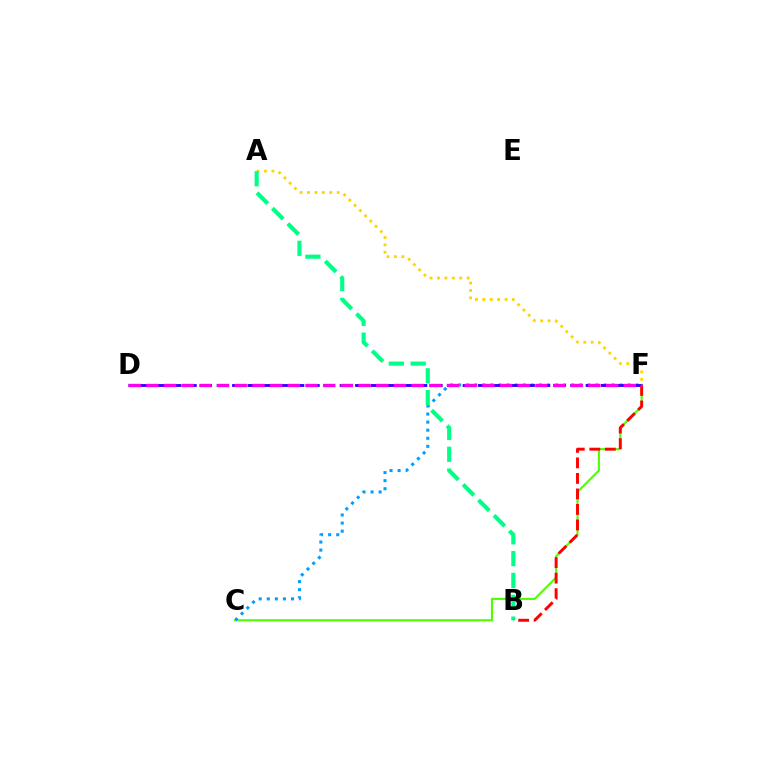{('C', 'F'): [{'color': '#4fff00', 'line_style': 'solid', 'thickness': 1.54}, {'color': '#009eff', 'line_style': 'dotted', 'thickness': 2.19}], ('D', 'F'): [{'color': '#3700ff', 'line_style': 'dashed', 'thickness': 2.09}, {'color': '#ff00ed', 'line_style': 'dashed', 'thickness': 2.4}], ('A', 'F'): [{'color': '#ffd500', 'line_style': 'dotted', 'thickness': 2.01}], ('A', 'B'): [{'color': '#00ff86', 'line_style': 'dashed', 'thickness': 2.96}], ('B', 'F'): [{'color': '#ff0000', 'line_style': 'dashed', 'thickness': 2.11}]}